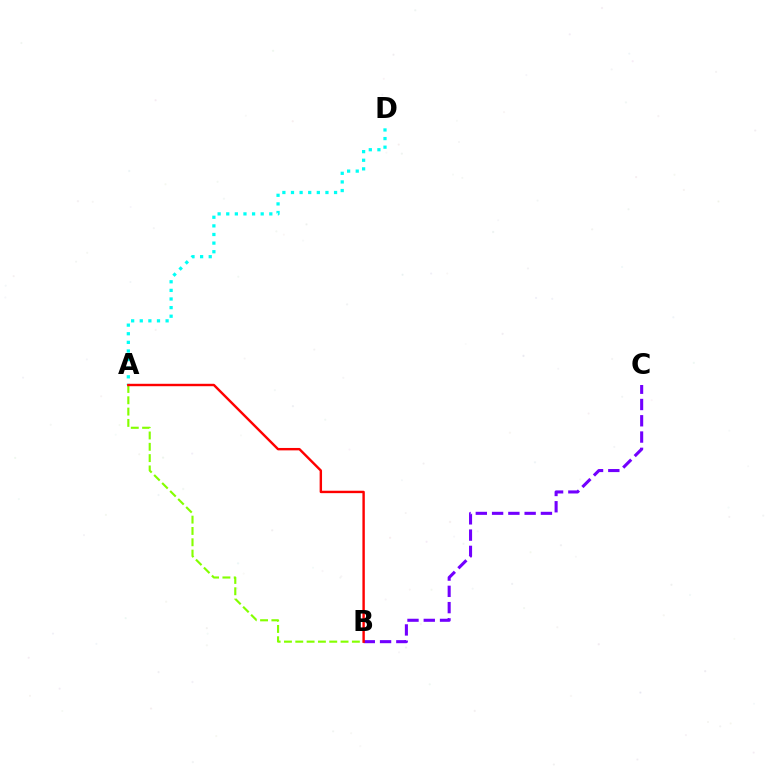{('A', 'D'): [{'color': '#00fff6', 'line_style': 'dotted', 'thickness': 2.34}], ('B', 'C'): [{'color': '#7200ff', 'line_style': 'dashed', 'thickness': 2.21}], ('A', 'B'): [{'color': '#84ff00', 'line_style': 'dashed', 'thickness': 1.54}, {'color': '#ff0000', 'line_style': 'solid', 'thickness': 1.74}]}